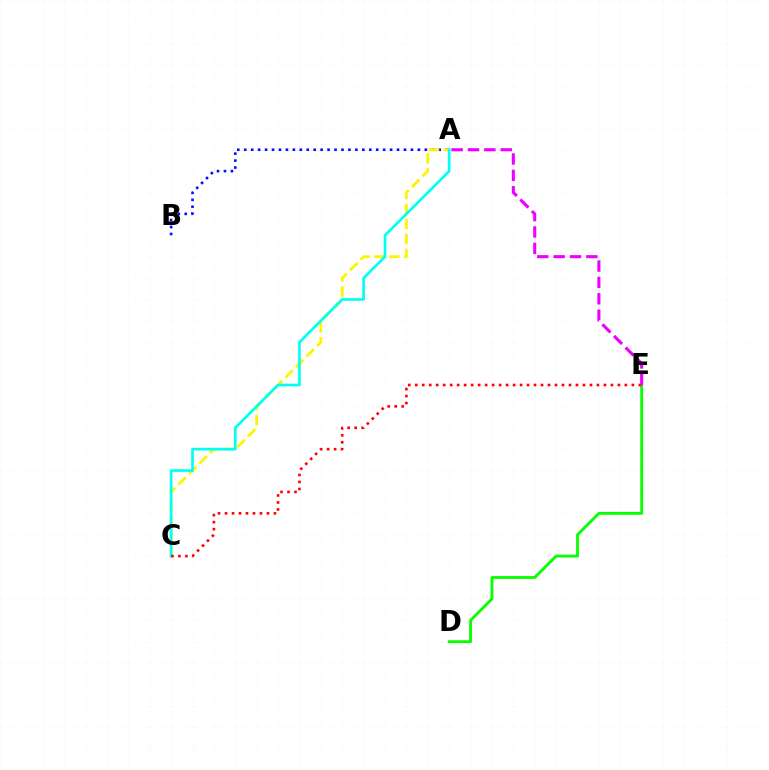{('D', 'E'): [{'color': '#08ff00', 'line_style': 'solid', 'thickness': 2.04}], ('A', 'B'): [{'color': '#0010ff', 'line_style': 'dotted', 'thickness': 1.89}], ('A', 'C'): [{'color': '#fcf500', 'line_style': 'dashed', 'thickness': 2.02}, {'color': '#00fff6', 'line_style': 'solid', 'thickness': 1.93}], ('C', 'E'): [{'color': '#ff0000', 'line_style': 'dotted', 'thickness': 1.9}], ('A', 'E'): [{'color': '#ee00ff', 'line_style': 'dashed', 'thickness': 2.22}]}